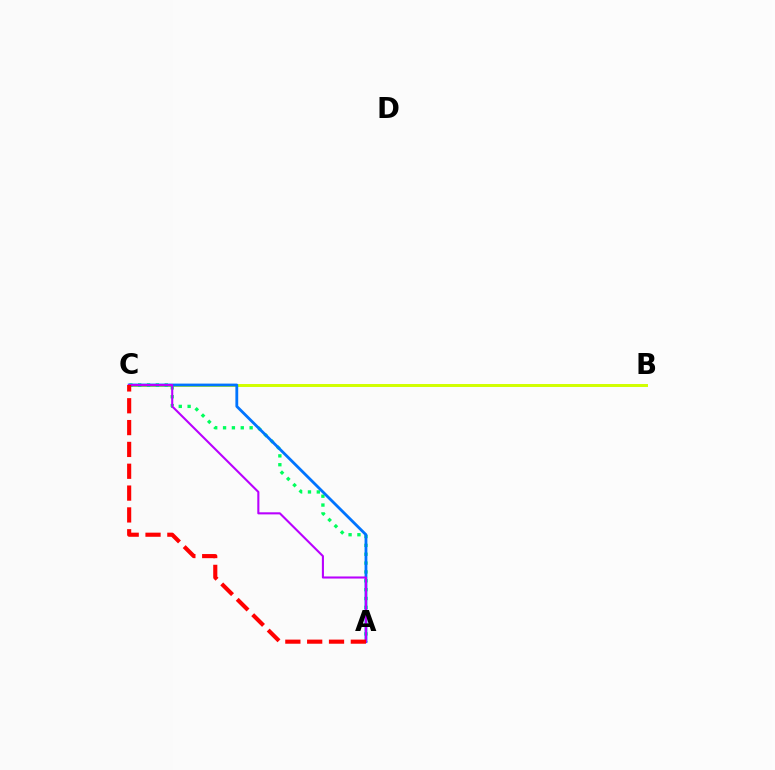{('B', 'C'): [{'color': '#d1ff00', 'line_style': 'solid', 'thickness': 2.13}], ('A', 'C'): [{'color': '#00ff5c', 'line_style': 'dotted', 'thickness': 2.41}, {'color': '#0074ff', 'line_style': 'solid', 'thickness': 2.02}, {'color': '#b900ff', 'line_style': 'solid', 'thickness': 1.5}, {'color': '#ff0000', 'line_style': 'dashed', 'thickness': 2.97}]}